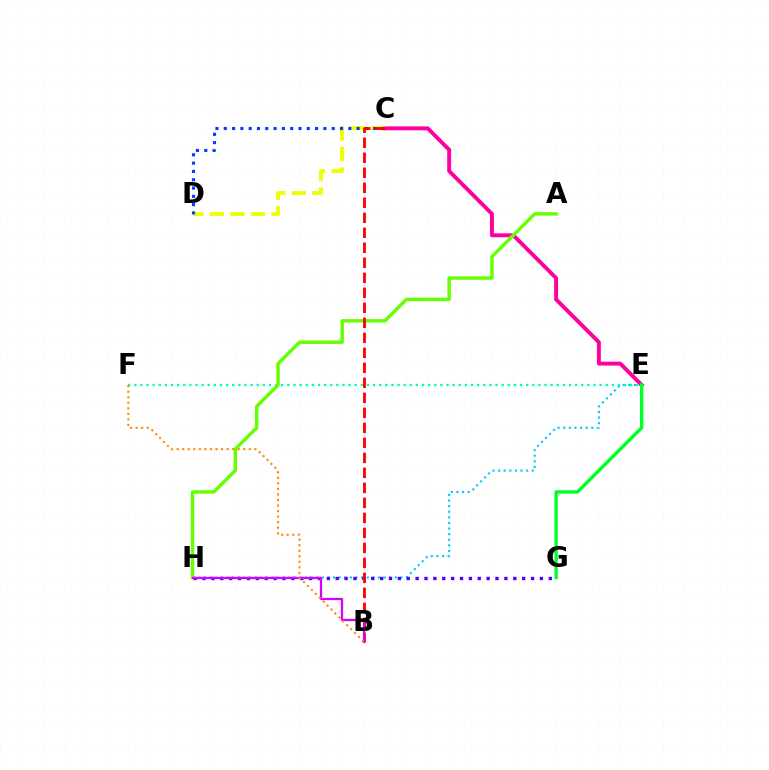{('E', 'H'): [{'color': '#00c7ff', 'line_style': 'dotted', 'thickness': 1.52}], ('C', 'E'): [{'color': '#ff00a0', 'line_style': 'solid', 'thickness': 2.83}], ('G', 'H'): [{'color': '#4f00ff', 'line_style': 'dotted', 'thickness': 2.41}], ('E', 'F'): [{'color': '#00ffaf', 'line_style': 'dotted', 'thickness': 1.66}], ('C', 'D'): [{'color': '#eeff00', 'line_style': 'dashed', 'thickness': 2.8}, {'color': '#003fff', 'line_style': 'dotted', 'thickness': 2.26}], ('A', 'H'): [{'color': '#66ff00', 'line_style': 'solid', 'thickness': 2.46}], ('B', 'C'): [{'color': '#ff0000', 'line_style': 'dashed', 'thickness': 2.04}], ('B', 'H'): [{'color': '#d600ff', 'line_style': 'solid', 'thickness': 1.63}], ('B', 'F'): [{'color': '#ff8800', 'line_style': 'dotted', 'thickness': 1.51}], ('E', 'G'): [{'color': '#00ff27', 'line_style': 'solid', 'thickness': 2.42}]}